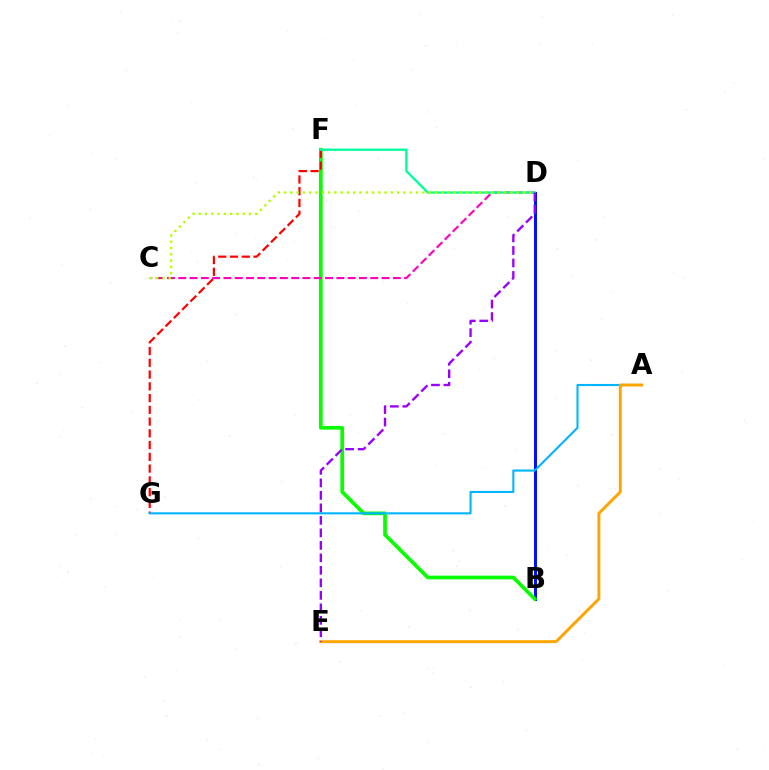{('B', 'D'): [{'color': '#0010ff', 'line_style': 'solid', 'thickness': 2.14}], ('B', 'F'): [{'color': '#08ff00', 'line_style': 'solid', 'thickness': 2.66}], ('F', 'G'): [{'color': '#ff0000', 'line_style': 'dashed', 'thickness': 1.6}], ('A', 'G'): [{'color': '#00b5ff', 'line_style': 'solid', 'thickness': 1.51}], ('C', 'D'): [{'color': '#ff00bd', 'line_style': 'dashed', 'thickness': 1.53}, {'color': '#b3ff00', 'line_style': 'dotted', 'thickness': 1.71}], ('A', 'E'): [{'color': '#ffa500', 'line_style': 'solid', 'thickness': 2.12}], ('D', 'F'): [{'color': '#00ff9d', 'line_style': 'solid', 'thickness': 1.69}], ('D', 'E'): [{'color': '#9b00ff', 'line_style': 'dashed', 'thickness': 1.7}]}